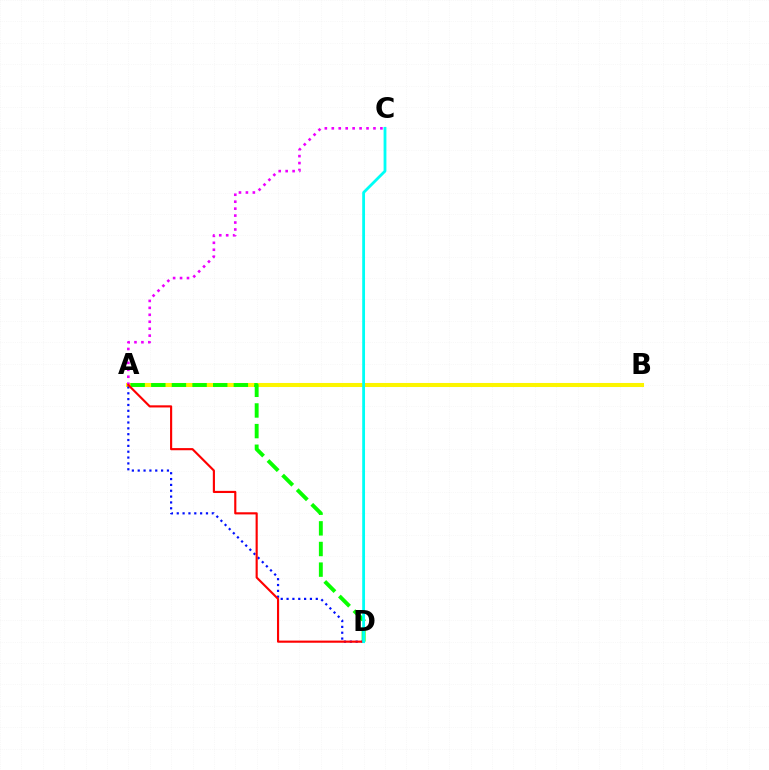{('A', 'B'): [{'color': '#fcf500', 'line_style': 'solid', 'thickness': 2.91}], ('A', 'D'): [{'color': '#08ff00', 'line_style': 'dashed', 'thickness': 2.8}, {'color': '#0010ff', 'line_style': 'dotted', 'thickness': 1.59}, {'color': '#ff0000', 'line_style': 'solid', 'thickness': 1.55}], ('A', 'C'): [{'color': '#ee00ff', 'line_style': 'dotted', 'thickness': 1.89}], ('C', 'D'): [{'color': '#00fff6', 'line_style': 'solid', 'thickness': 2.02}]}